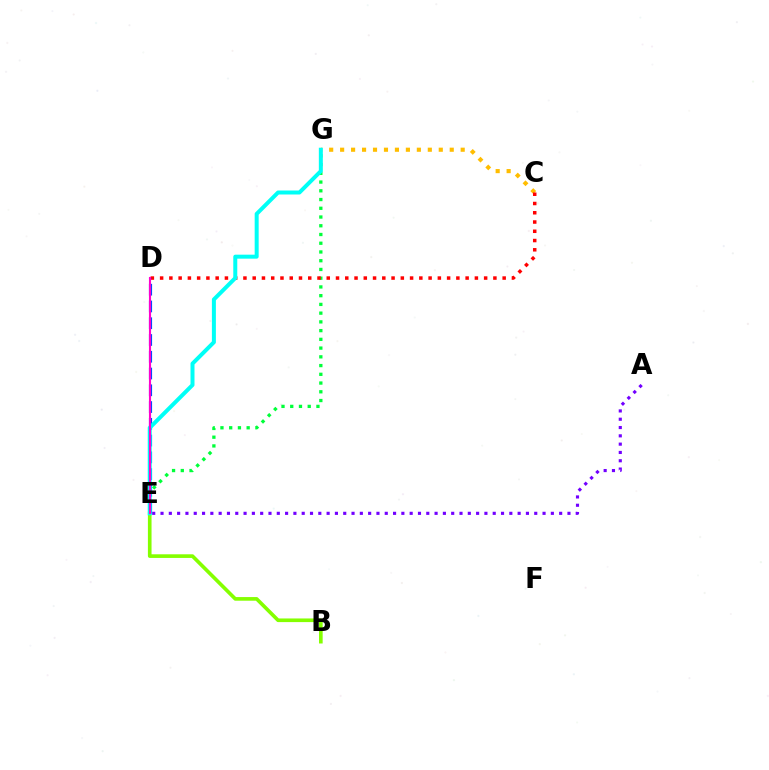{('B', 'E'): [{'color': '#84ff00', 'line_style': 'solid', 'thickness': 2.62}], ('C', 'G'): [{'color': '#ffbd00', 'line_style': 'dotted', 'thickness': 2.98}], ('E', 'G'): [{'color': '#00ff39', 'line_style': 'dotted', 'thickness': 2.37}, {'color': '#00fff6', 'line_style': 'solid', 'thickness': 2.87}], ('C', 'D'): [{'color': '#ff0000', 'line_style': 'dotted', 'thickness': 2.52}], ('D', 'E'): [{'color': '#004bff', 'line_style': 'dashed', 'thickness': 2.28}, {'color': '#ff00cf', 'line_style': 'solid', 'thickness': 1.52}], ('A', 'E'): [{'color': '#7200ff', 'line_style': 'dotted', 'thickness': 2.26}]}